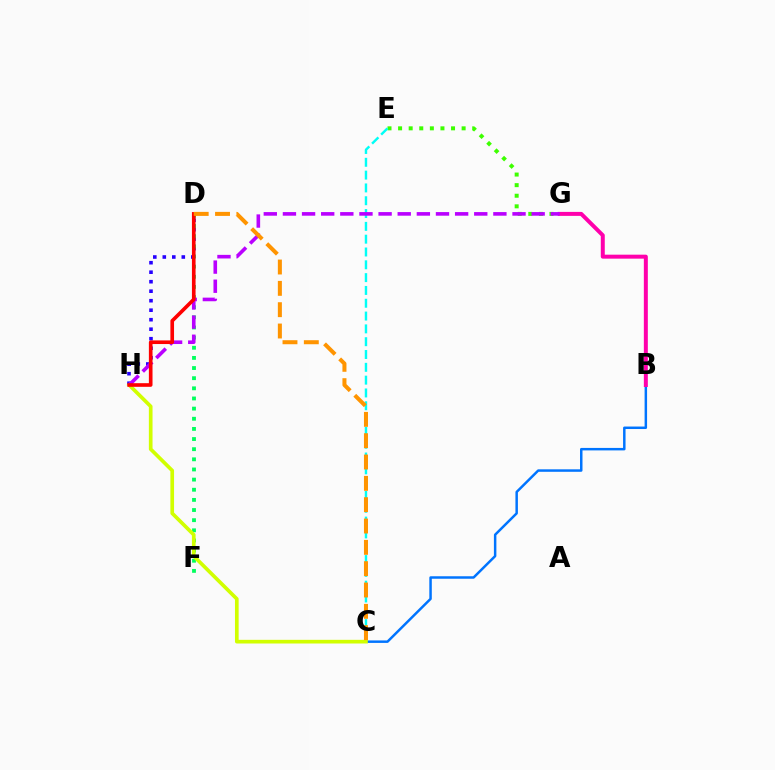{('E', 'G'): [{'color': '#3dff00', 'line_style': 'dotted', 'thickness': 2.88}], ('B', 'C'): [{'color': '#0074ff', 'line_style': 'solid', 'thickness': 1.79}], ('B', 'G'): [{'color': '#ff00ac', 'line_style': 'solid', 'thickness': 2.87}], ('D', 'H'): [{'color': '#2500ff', 'line_style': 'dotted', 'thickness': 2.58}, {'color': '#ff0000', 'line_style': 'solid', 'thickness': 2.62}], ('D', 'F'): [{'color': '#00ff5c', 'line_style': 'dotted', 'thickness': 2.76}], ('C', 'E'): [{'color': '#00fff6', 'line_style': 'dashed', 'thickness': 1.74}], ('C', 'H'): [{'color': '#d1ff00', 'line_style': 'solid', 'thickness': 2.64}], ('G', 'H'): [{'color': '#b900ff', 'line_style': 'dashed', 'thickness': 2.6}], ('C', 'D'): [{'color': '#ff9400', 'line_style': 'dashed', 'thickness': 2.9}]}